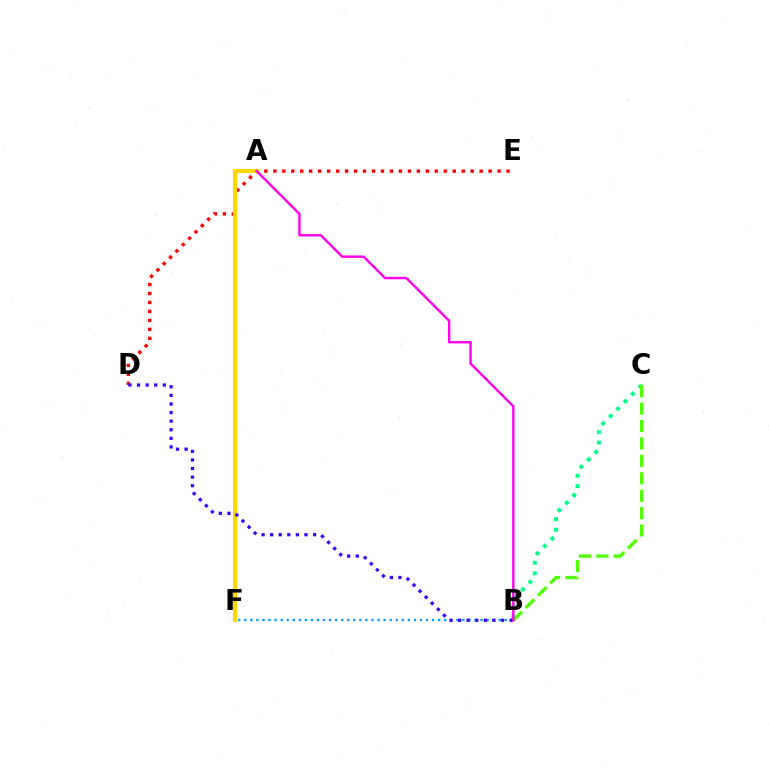{('B', 'F'): [{'color': '#009eff', 'line_style': 'dotted', 'thickness': 1.65}], ('D', 'E'): [{'color': '#ff0000', 'line_style': 'dotted', 'thickness': 2.44}], ('B', 'C'): [{'color': '#00ff86', 'line_style': 'dotted', 'thickness': 2.85}, {'color': '#4fff00', 'line_style': 'dashed', 'thickness': 2.37}], ('A', 'F'): [{'color': '#ffd500', 'line_style': 'solid', 'thickness': 2.96}], ('B', 'D'): [{'color': '#3700ff', 'line_style': 'dotted', 'thickness': 2.33}], ('A', 'B'): [{'color': '#ff00ed', 'line_style': 'solid', 'thickness': 1.74}]}